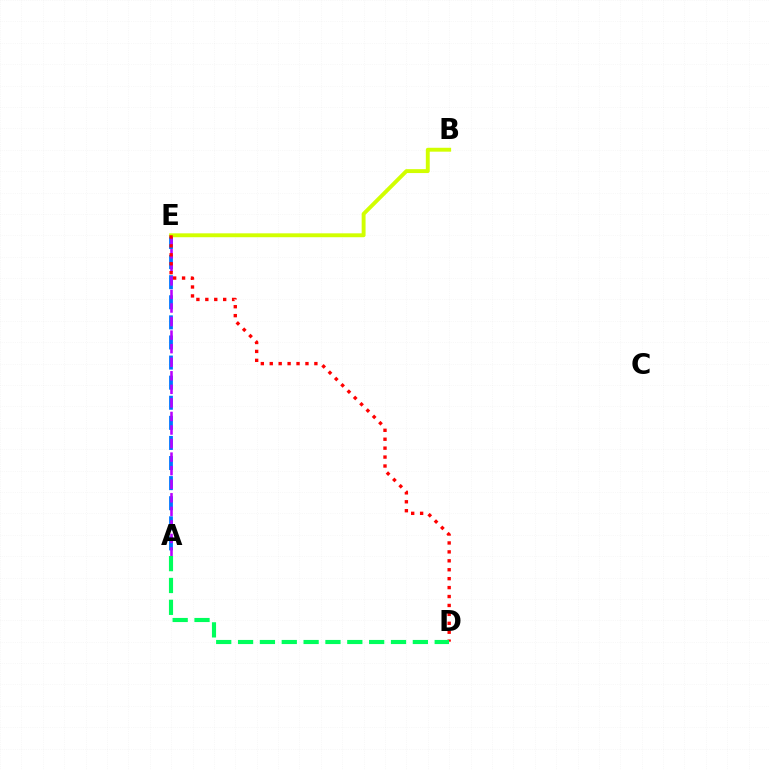{('A', 'E'): [{'color': '#0074ff', 'line_style': 'dashed', 'thickness': 2.73}, {'color': '#b900ff', 'line_style': 'dashed', 'thickness': 1.84}], ('B', 'E'): [{'color': '#d1ff00', 'line_style': 'solid', 'thickness': 2.81}], ('D', 'E'): [{'color': '#ff0000', 'line_style': 'dotted', 'thickness': 2.43}], ('A', 'D'): [{'color': '#00ff5c', 'line_style': 'dashed', 'thickness': 2.97}]}